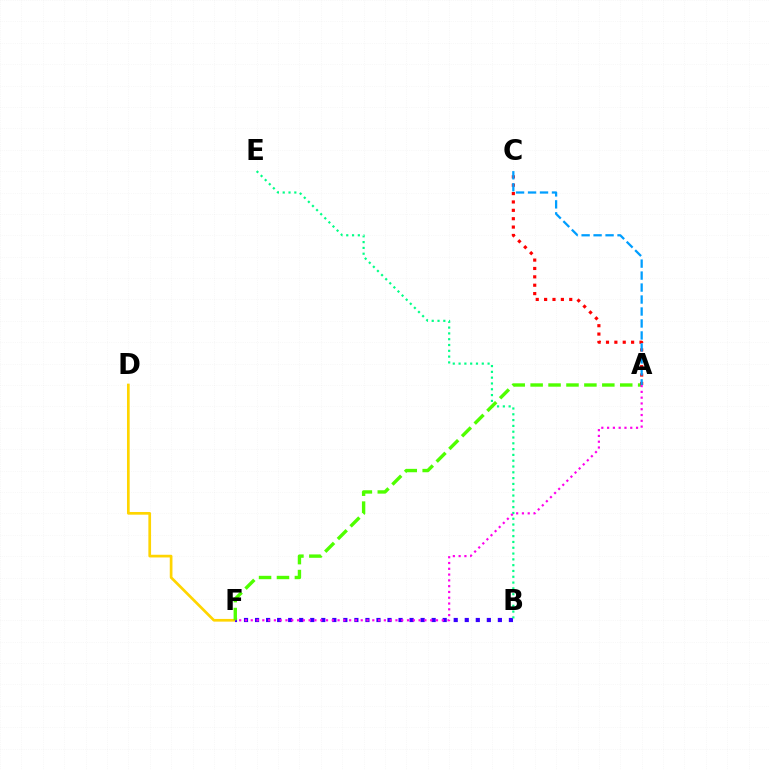{('D', 'F'): [{'color': '#ffd500', 'line_style': 'solid', 'thickness': 1.94}], ('B', 'F'): [{'color': '#3700ff', 'line_style': 'dotted', 'thickness': 3.0}], ('B', 'E'): [{'color': '#00ff86', 'line_style': 'dotted', 'thickness': 1.58}], ('A', 'F'): [{'color': '#4fff00', 'line_style': 'dashed', 'thickness': 2.43}, {'color': '#ff00ed', 'line_style': 'dotted', 'thickness': 1.57}], ('A', 'C'): [{'color': '#ff0000', 'line_style': 'dotted', 'thickness': 2.28}, {'color': '#009eff', 'line_style': 'dashed', 'thickness': 1.63}]}